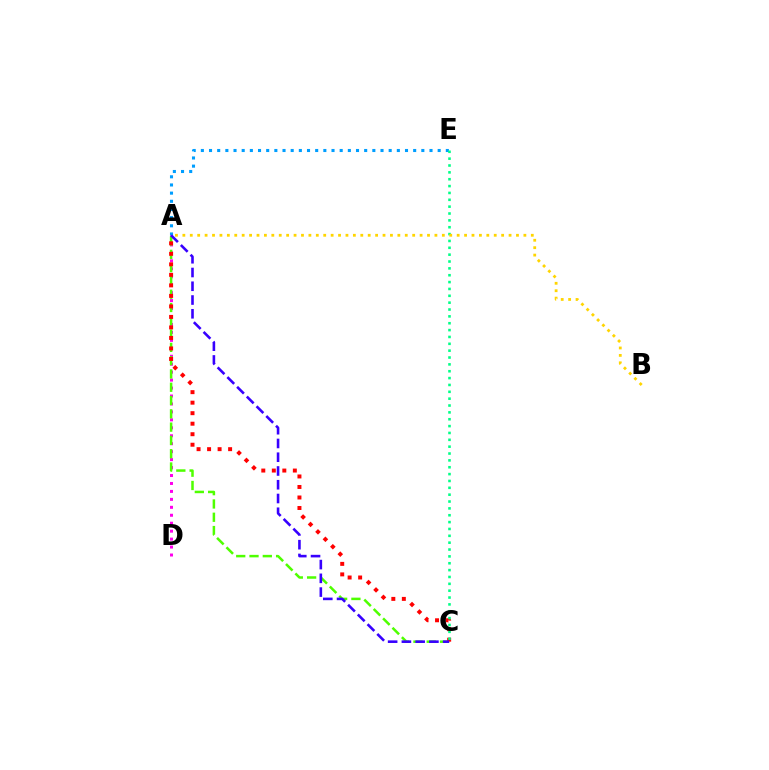{('A', 'E'): [{'color': '#009eff', 'line_style': 'dotted', 'thickness': 2.22}], ('A', 'D'): [{'color': '#ff00ed', 'line_style': 'dotted', 'thickness': 2.16}], ('A', 'C'): [{'color': '#4fff00', 'line_style': 'dashed', 'thickness': 1.81}, {'color': '#ff0000', 'line_style': 'dotted', 'thickness': 2.86}, {'color': '#3700ff', 'line_style': 'dashed', 'thickness': 1.87}], ('C', 'E'): [{'color': '#00ff86', 'line_style': 'dotted', 'thickness': 1.86}], ('A', 'B'): [{'color': '#ffd500', 'line_style': 'dotted', 'thickness': 2.01}]}